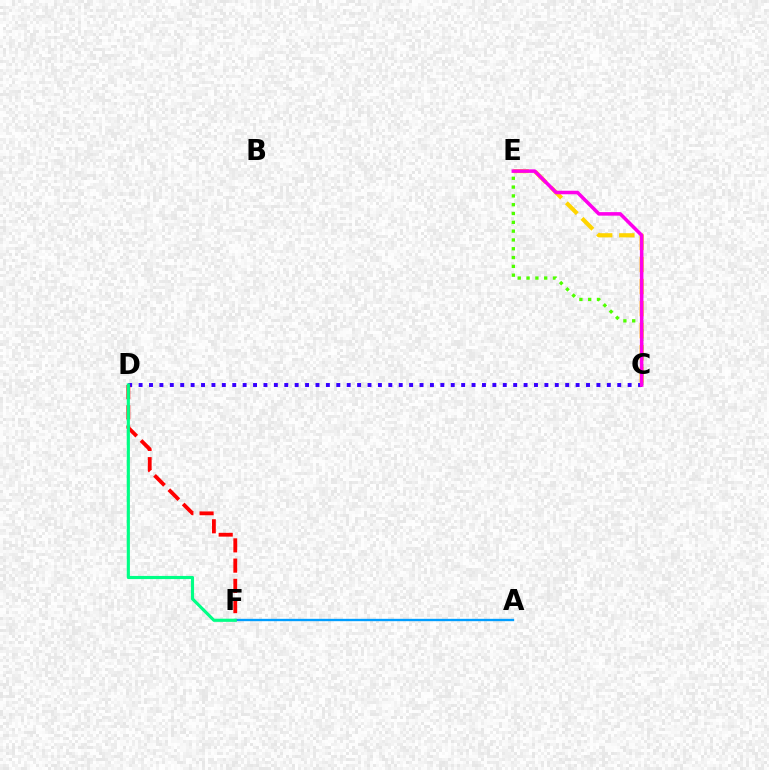{('C', 'E'): [{'color': '#ffd500', 'line_style': 'dashed', 'thickness': 3.0}, {'color': '#4fff00', 'line_style': 'dotted', 'thickness': 2.39}, {'color': '#ff00ed', 'line_style': 'solid', 'thickness': 2.55}], ('A', 'F'): [{'color': '#009eff', 'line_style': 'solid', 'thickness': 1.69}], ('C', 'D'): [{'color': '#3700ff', 'line_style': 'dotted', 'thickness': 2.83}], ('D', 'F'): [{'color': '#ff0000', 'line_style': 'dashed', 'thickness': 2.75}, {'color': '#00ff86', 'line_style': 'solid', 'thickness': 2.25}]}